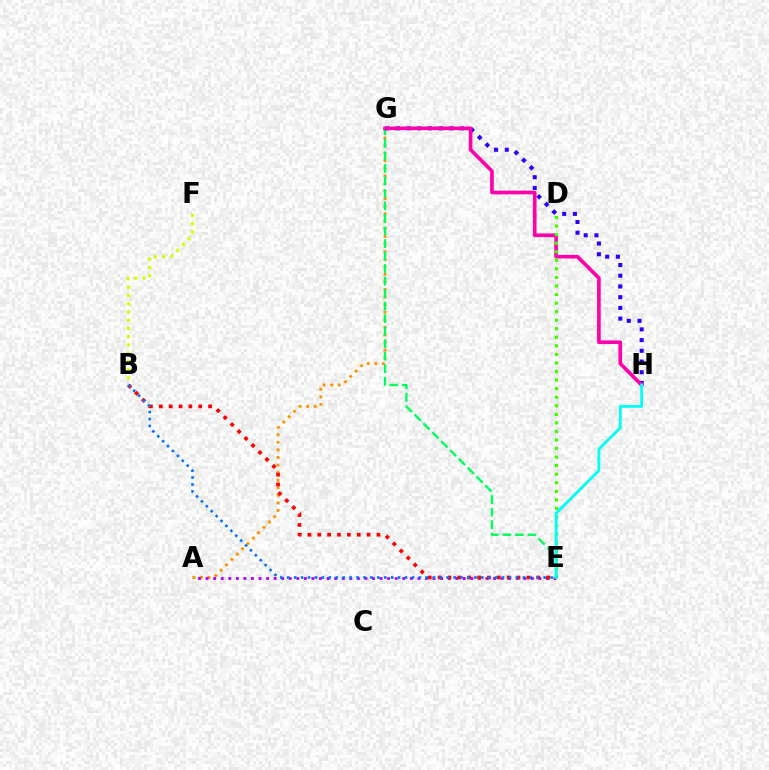{('A', 'G'): [{'color': '#ff9400', 'line_style': 'dotted', 'thickness': 2.06}], ('E', 'G'): [{'color': '#00ff5c', 'line_style': 'dashed', 'thickness': 1.7}], ('B', 'F'): [{'color': '#d1ff00', 'line_style': 'dotted', 'thickness': 2.24}], ('A', 'E'): [{'color': '#b900ff', 'line_style': 'dotted', 'thickness': 2.06}], ('G', 'H'): [{'color': '#2500ff', 'line_style': 'dotted', 'thickness': 2.91}, {'color': '#ff00ac', 'line_style': 'solid', 'thickness': 2.63}], ('D', 'E'): [{'color': '#3dff00', 'line_style': 'dotted', 'thickness': 2.32}], ('B', 'E'): [{'color': '#ff0000', 'line_style': 'dotted', 'thickness': 2.68}, {'color': '#0074ff', 'line_style': 'dotted', 'thickness': 1.88}], ('E', 'H'): [{'color': '#00fff6', 'line_style': 'solid', 'thickness': 2.05}]}